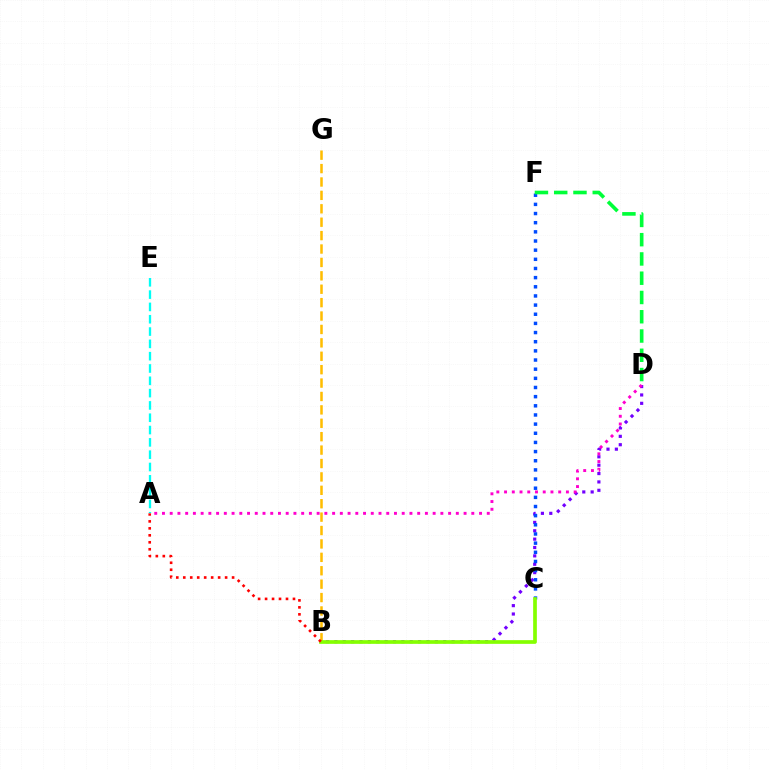{('B', 'G'): [{'color': '#ffbd00', 'line_style': 'dashed', 'thickness': 1.82}], ('B', 'D'): [{'color': '#7200ff', 'line_style': 'dotted', 'thickness': 2.27}], ('A', 'D'): [{'color': '#ff00cf', 'line_style': 'dotted', 'thickness': 2.1}], ('C', 'F'): [{'color': '#004bff', 'line_style': 'dotted', 'thickness': 2.49}], ('A', 'E'): [{'color': '#00fff6', 'line_style': 'dashed', 'thickness': 1.67}], ('B', 'C'): [{'color': '#84ff00', 'line_style': 'solid', 'thickness': 2.66}], ('A', 'B'): [{'color': '#ff0000', 'line_style': 'dotted', 'thickness': 1.89}], ('D', 'F'): [{'color': '#00ff39', 'line_style': 'dashed', 'thickness': 2.62}]}